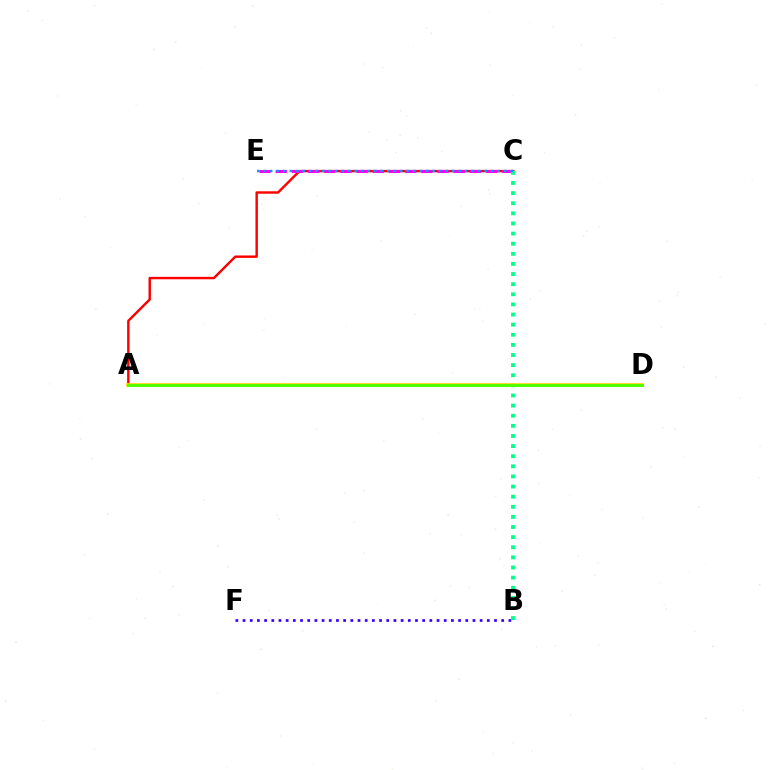{('A', 'C'): [{'color': '#ff0000', 'line_style': 'solid', 'thickness': 1.75}], ('B', 'F'): [{'color': '#3700ff', 'line_style': 'dotted', 'thickness': 1.95}], ('C', 'E'): [{'color': '#ff00ed', 'line_style': 'dashed', 'thickness': 2.2}, {'color': '#009eff', 'line_style': 'dotted', 'thickness': 1.77}], ('B', 'C'): [{'color': '#00ff86', 'line_style': 'dotted', 'thickness': 2.75}], ('A', 'D'): [{'color': '#ffd500', 'line_style': 'solid', 'thickness': 2.64}, {'color': '#4fff00', 'line_style': 'solid', 'thickness': 2.1}]}